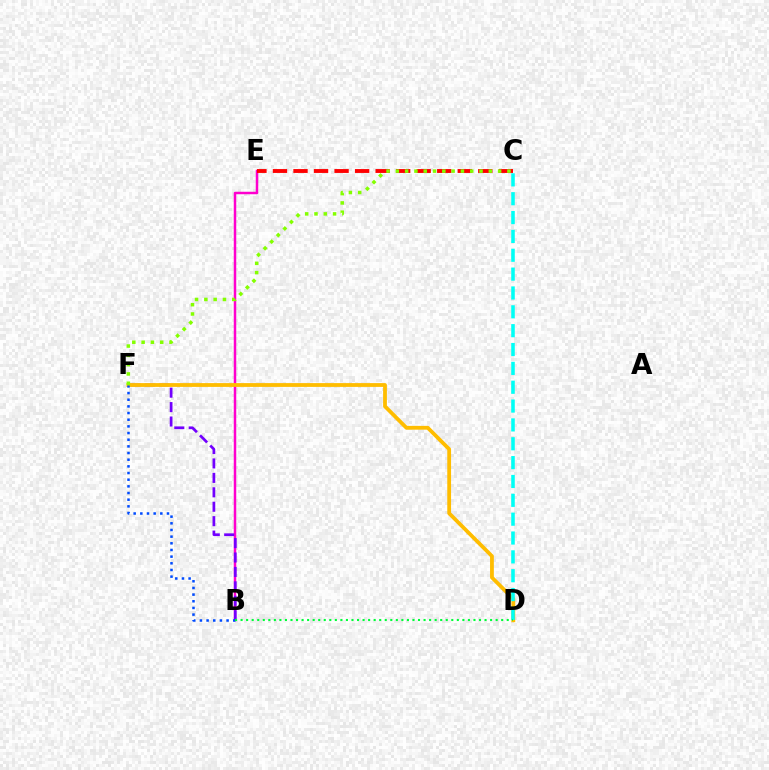{('B', 'E'): [{'color': '#ff00cf', 'line_style': 'solid', 'thickness': 1.79}], ('B', 'F'): [{'color': '#7200ff', 'line_style': 'dashed', 'thickness': 1.96}, {'color': '#004bff', 'line_style': 'dotted', 'thickness': 1.81}], ('D', 'F'): [{'color': '#ffbd00', 'line_style': 'solid', 'thickness': 2.73}], ('C', 'D'): [{'color': '#00fff6', 'line_style': 'dashed', 'thickness': 2.56}], ('B', 'D'): [{'color': '#00ff39', 'line_style': 'dotted', 'thickness': 1.51}], ('C', 'E'): [{'color': '#ff0000', 'line_style': 'dashed', 'thickness': 2.79}], ('C', 'F'): [{'color': '#84ff00', 'line_style': 'dotted', 'thickness': 2.53}]}